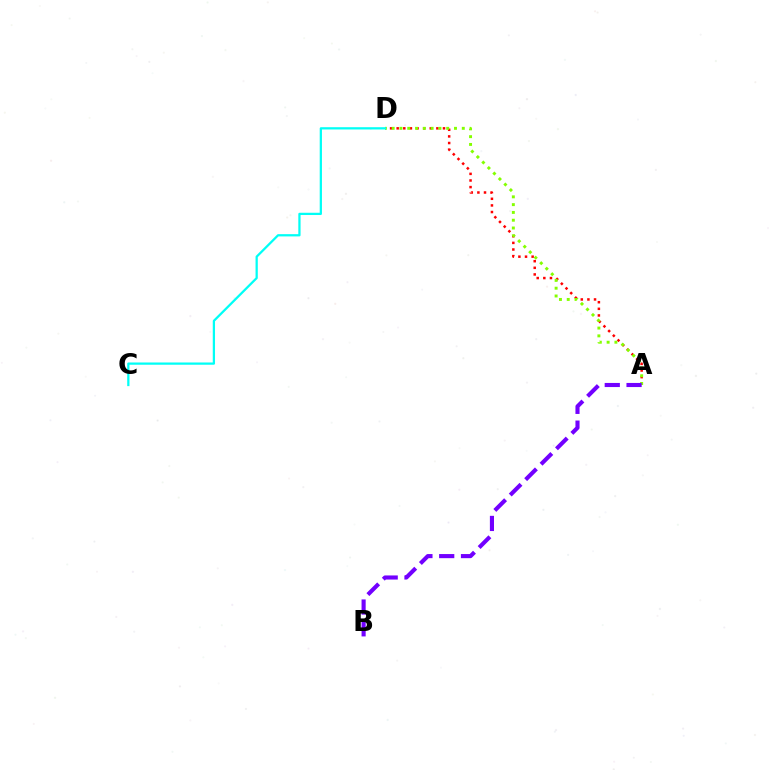{('A', 'D'): [{'color': '#ff0000', 'line_style': 'dotted', 'thickness': 1.8}, {'color': '#84ff00', 'line_style': 'dotted', 'thickness': 2.12}], ('A', 'B'): [{'color': '#7200ff', 'line_style': 'dashed', 'thickness': 2.96}], ('C', 'D'): [{'color': '#00fff6', 'line_style': 'solid', 'thickness': 1.62}]}